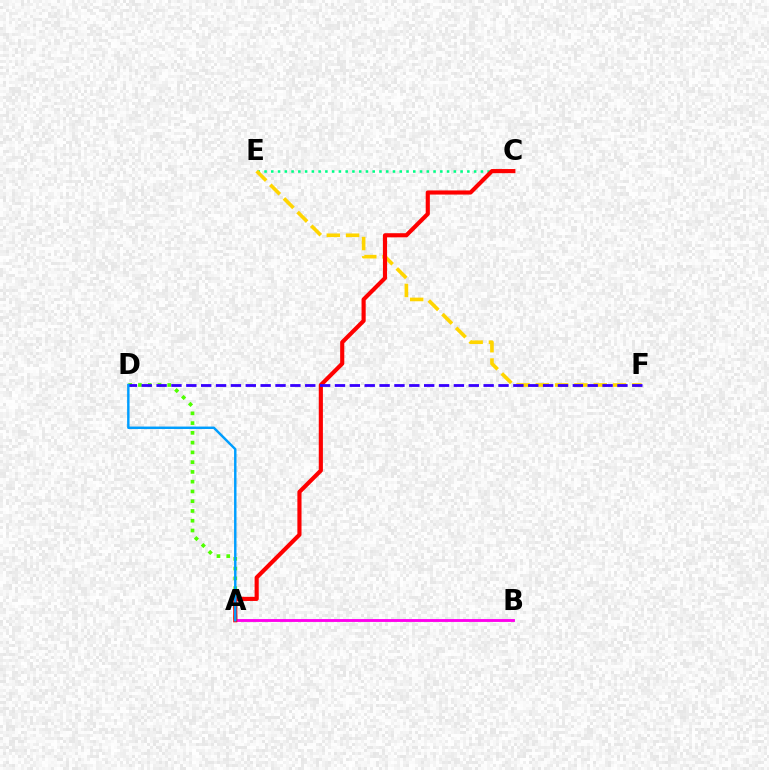{('A', 'B'): [{'color': '#ff00ed', 'line_style': 'solid', 'thickness': 2.06}], ('C', 'E'): [{'color': '#00ff86', 'line_style': 'dotted', 'thickness': 1.84}], ('A', 'D'): [{'color': '#4fff00', 'line_style': 'dotted', 'thickness': 2.65}, {'color': '#009eff', 'line_style': 'solid', 'thickness': 1.75}], ('E', 'F'): [{'color': '#ffd500', 'line_style': 'dashed', 'thickness': 2.62}], ('A', 'C'): [{'color': '#ff0000', 'line_style': 'solid', 'thickness': 2.98}], ('D', 'F'): [{'color': '#3700ff', 'line_style': 'dashed', 'thickness': 2.02}]}